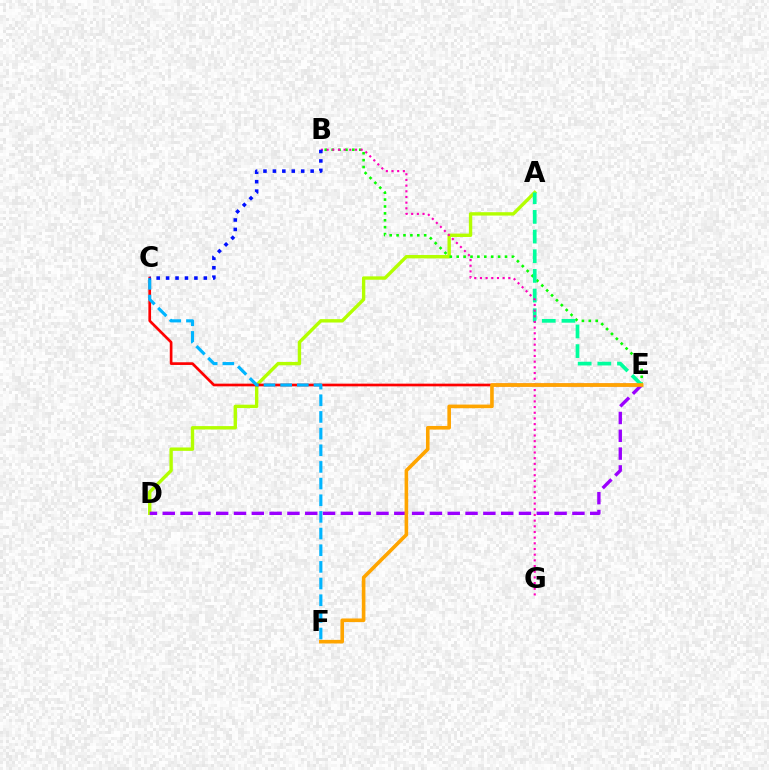{('A', 'D'): [{'color': '#b3ff00', 'line_style': 'solid', 'thickness': 2.43}], ('C', 'E'): [{'color': '#ff0000', 'line_style': 'solid', 'thickness': 1.93}], ('C', 'F'): [{'color': '#00b5ff', 'line_style': 'dashed', 'thickness': 2.26}], ('B', 'E'): [{'color': '#08ff00', 'line_style': 'dotted', 'thickness': 1.87}], ('A', 'E'): [{'color': '#00ff9d', 'line_style': 'dashed', 'thickness': 2.67}], ('D', 'E'): [{'color': '#9b00ff', 'line_style': 'dashed', 'thickness': 2.42}], ('B', 'G'): [{'color': '#ff00bd', 'line_style': 'dotted', 'thickness': 1.54}], ('B', 'C'): [{'color': '#0010ff', 'line_style': 'dotted', 'thickness': 2.56}], ('E', 'F'): [{'color': '#ffa500', 'line_style': 'solid', 'thickness': 2.6}]}